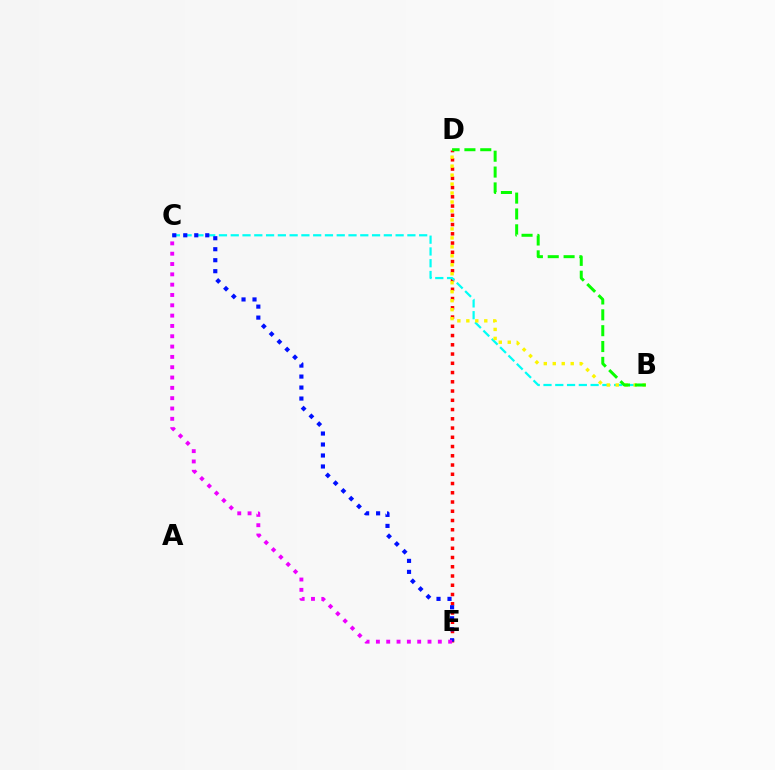{('D', 'E'): [{'color': '#ff0000', 'line_style': 'dotted', 'thickness': 2.51}], ('B', 'C'): [{'color': '#00fff6', 'line_style': 'dashed', 'thickness': 1.6}], ('B', 'D'): [{'color': '#fcf500', 'line_style': 'dotted', 'thickness': 2.44}, {'color': '#08ff00', 'line_style': 'dashed', 'thickness': 2.15}], ('C', 'E'): [{'color': '#0010ff', 'line_style': 'dotted', 'thickness': 2.98}, {'color': '#ee00ff', 'line_style': 'dotted', 'thickness': 2.8}]}